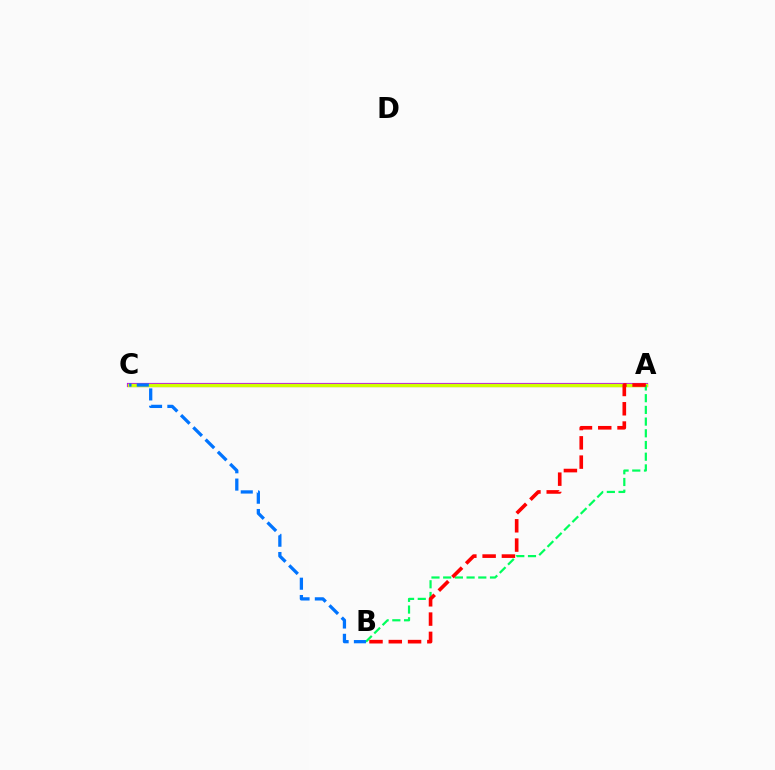{('A', 'C'): [{'color': '#b900ff', 'line_style': 'solid', 'thickness': 3.0}, {'color': '#d1ff00', 'line_style': 'solid', 'thickness': 2.48}], ('A', 'B'): [{'color': '#00ff5c', 'line_style': 'dashed', 'thickness': 1.59}, {'color': '#ff0000', 'line_style': 'dashed', 'thickness': 2.62}], ('B', 'C'): [{'color': '#0074ff', 'line_style': 'dashed', 'thickness': 2.35}]}